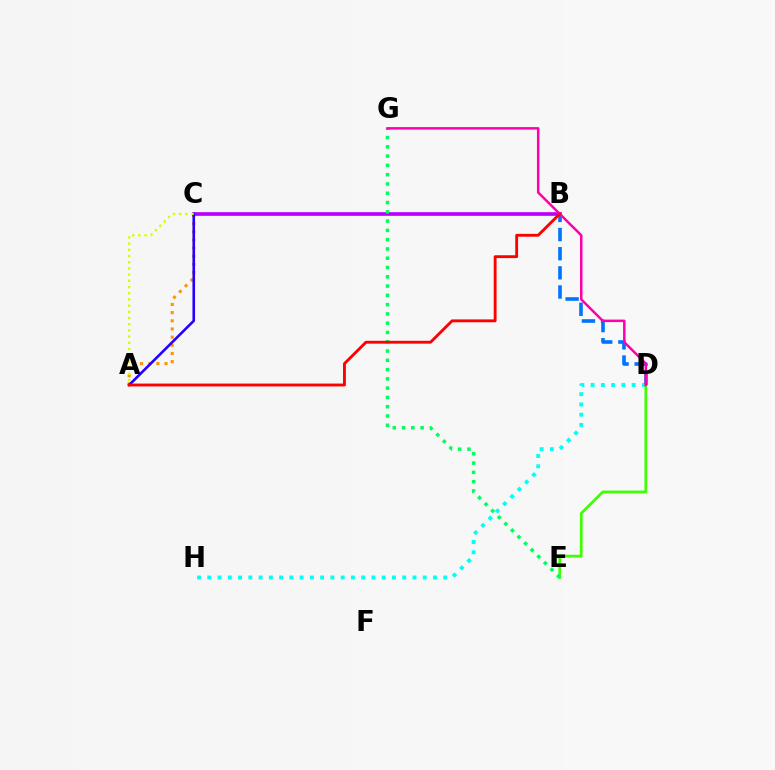{('D', 'H'): [{'color': '#00fff6', 'line_style': 'dotted', 'thickness': 2.79}], ('B', 'D'): [{'color': '#0074ff', 'line_style': 'dashed', 'thickness': 2.6}], ('A', 'C'): [{'color': '#ff9400', 'line_style': 'dotted', 'thickness': 2.22}, {'color': '#2500ff', 'line_style': 'solid', 'thickness': 1.87}, {'color': '#d1ff00', 'line_style': 'dotted', 'thickness': 1.68}], ('B', 'C'): [{'color': '#b900ff', 'line_style': 'solid', 'thickness': 2.65}], ('D', 'E'): [{'color': '#3dff00', 'line_style': 'solid', 'thickness': 1.96}], ('E', 'G'): [{'color': '#00ff5c', 'line_style': 'dotted', 'thickness': 2.52}], ('D', 'G'): [{'color': '#ff00ac', 'line_style': 'solid', 'thickness': 1.8}], ('A', 'B'): [{'color': '#ff0000', 'line_style': 'solid', 'thickness': 2.06}]}